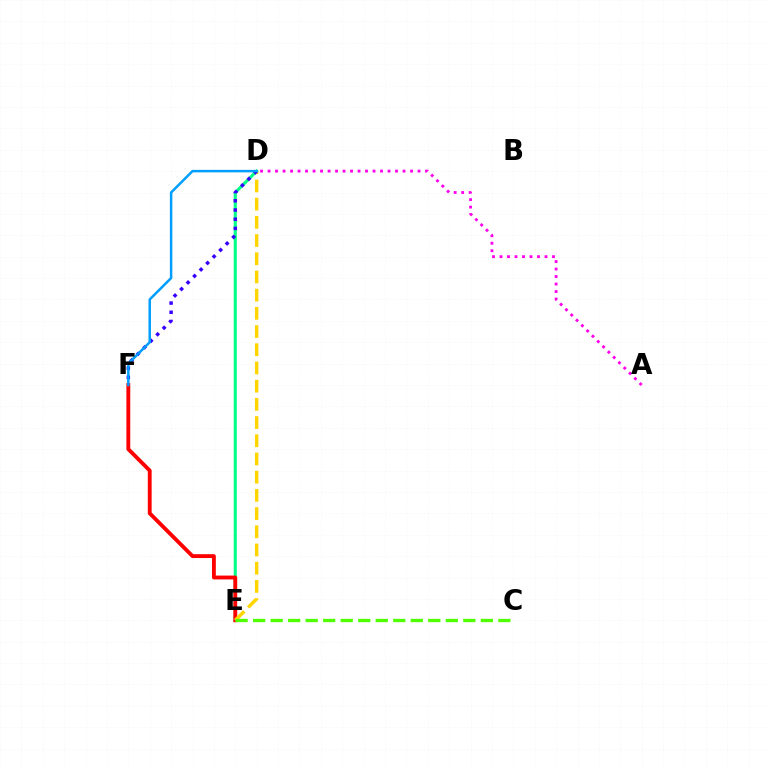{('D', 'E'): [{'color': '#00ff86', 'line_style': 'solid', 'thickness': 2.22}, {'color': '#ffd500', 'line_style': 'dashed', 'thickness': 2.47}], ('A', 'D'): [{'color': '#ff00ed', 'line_style': 'dotted', 'thickness': 2.04}], ('E', 'F'): [{'color': '#ff0000', 'line_style': 'solid', 'thickness': 2.77}], ('D', 'F'): [{'color': '#3700ff', 'line_style': 'dotted', 'thickness': 2.5}, {'color': '#009eff', 'line_style': 'solid', 'thickness': 1.79}], ('C', 'E'): [{'color': '#4fff00', 'line_style': 'dashed', 'thickness': 2.38}]}